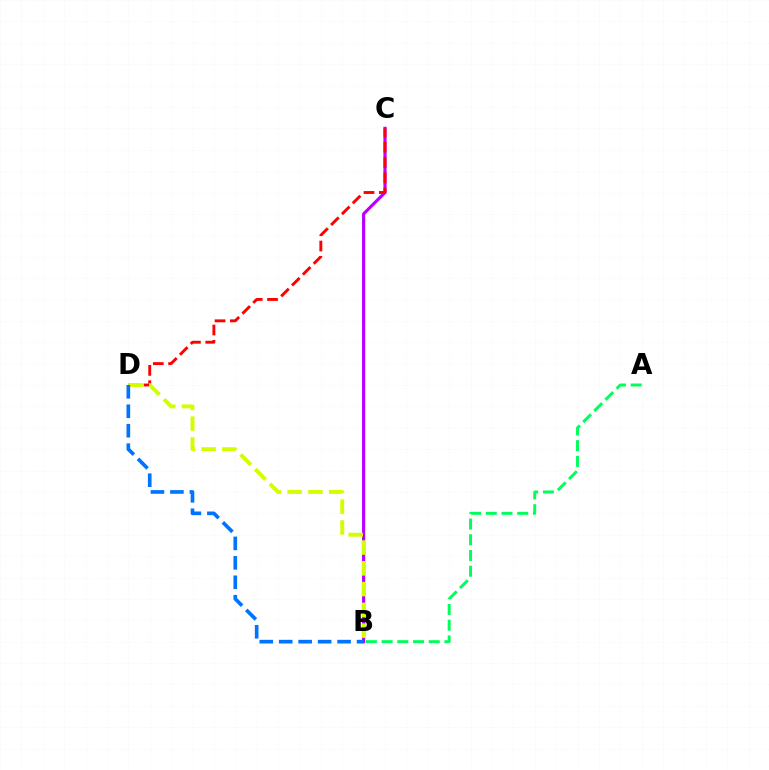{('B', 'C'): [{'color': '#b900ff', 'line_style': 'solid', 'thickness': 2.28}], ('C', 'D'): [{'color': '#ff0000', 'line_style': 'dashed', 'thickness': 2.08}], ('A', 'B'): [{'color': '#00ff5c', 'line_style': 'dashed', 'thickness': 2.13}], ('B', 'D'): [{'color': '#d1ff00', 'line_style': 'dashed', 'thickness': 2.82}, {'color': '#0074ff', 'line_style': 'dashed', 'thickness': 2.64}]}